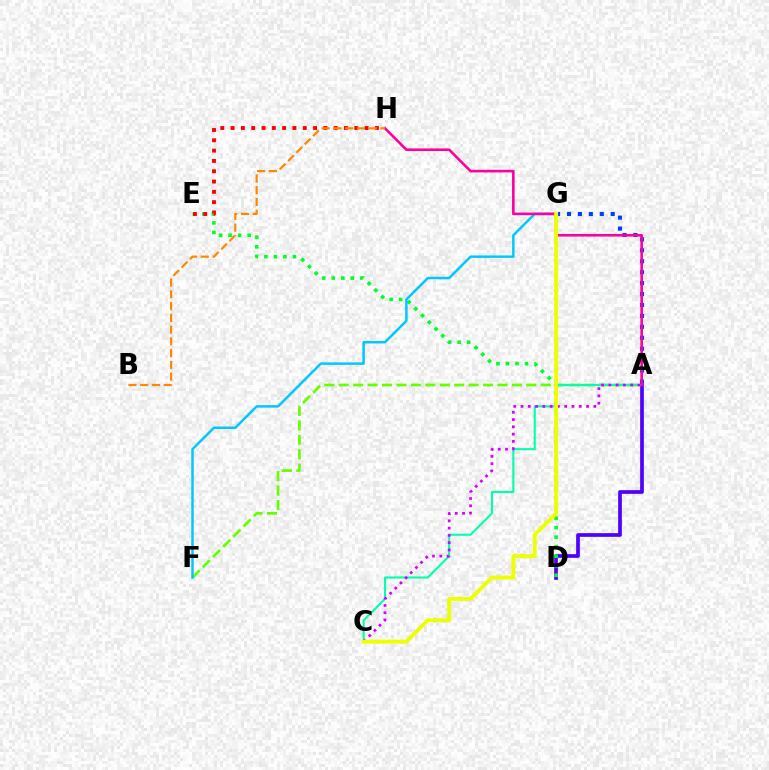{('A', 'D'): [{'color': '#4f00ff', 'line_style': 'solid', 'thickness': 2.67}], ('D', 'E'): [{'color': '#00ff27', 'line_style': 'dotted', 'thickness': 2.59}], ('A', 'F'): [{'color': '#66ff00', 'line_style': 'dashed', 'thickness': 1.96}], ('A', 'G'): [{'color': '#003fff', 'line_style': 'dotted', 'thickness': 2.97}], ('A', 'C'): [{'color': '#00ffaf', 'line_style': 'solid', 'thickness': 1.51}, {'color': '#d600ff', 'line_style': 'dotted', 'thickness': 1.98}], ('E', 'H'): [{'color': '#ff0000', 'line_style': 'dotted', 'thickness': 2.8}], ('F', 'G'): [{'color': '#00c7ff', 'line_style': 'solid', 'thickness': 1.78}], ('A', 'H'): [{'color': '#ff00a0', 'line_style': 'solid', 'thickness': 1.88}], ('B', 'H'): [{'color': '#ff8800', 'line_style': 'dashed', 'thickness': 1.6}], ('C', 'G'): [{'color': '#eeff00', 'line_style': 'solid', 'thickness': 2.81}]}